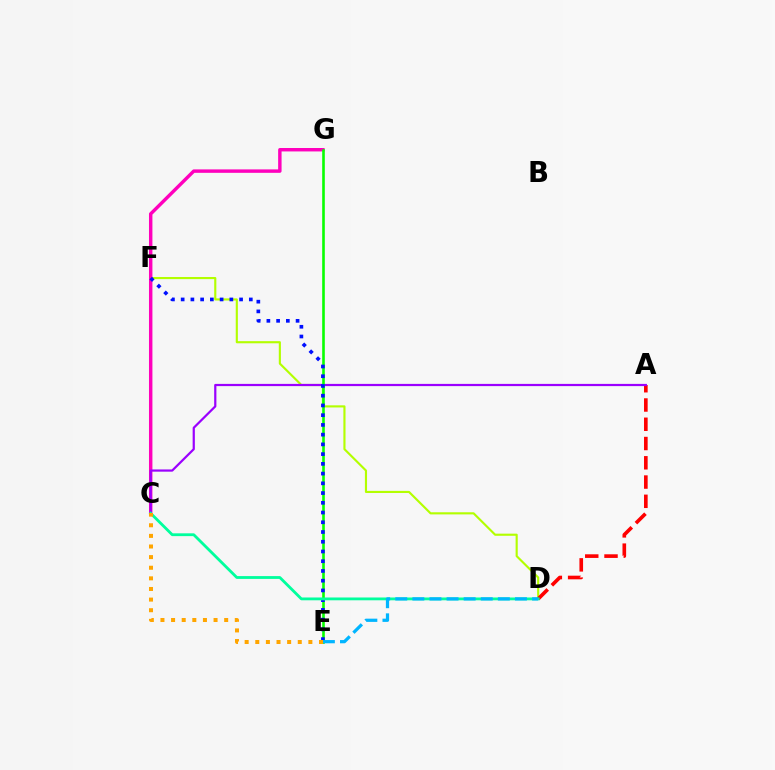{('D', 'F'): [{'color': '#b3ff00', 'line_style': 'solid', 'thickness': 1.54}], ('A', 'D'): [{'color': '#ff0000', 'line_style': 'dashed', 'thickness': 2.62}], ('C', 'G'): [{'color': '#ff00bd', 'line_style': 'solid', 'thickness': 2.47}], ('A', 'C'): [{'color': '#9b00ff', 'line_style': 'solid', 'thickness': 1.59}], ('E', 'G'): [{'color': '#08ff00', 'line_style': 'solid', 'thickness': 1.88}], ('E', 'F'): [{'color': '#0010ff', 'line_style': 'dotted', 'thickness': 2.65}], ('C', 'D'): [{'color': '#00ff9d', 'line_style': 'solid', 'thickness': 2.02}], ('D', 'E'): [{'color': '#00b5ff', 'line_style': 'dashed', 'thickness': 2.32}], ('C', 'E'): [{'color': '#ffa500', 'line_style': 'dotted', 'thickness': 2.89}]}